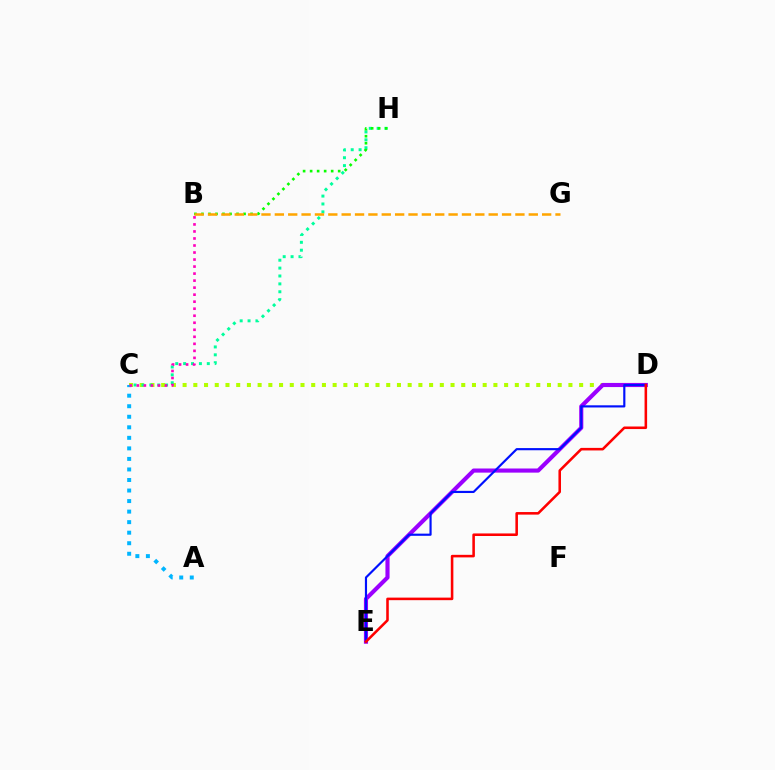{('C', 'D'): [{'color': '#b3ff00', 'line_style': 'dotted', 'thickness': 2.91}], ('A', 'C'): [{'color': '#00b5ff', 'line_style': 'dotted', 'thickness': 2.86}], ('C', 'H'): [{'color': '#00ff9d', 'line_style': 'dotted', 'thickness': 2.14}], ('B', 'C'): [{'color': '#ff00bd', 'line_style': 'dotted', 'thickness': 1.91}], ('D', 'E'): [{'color': '#9b00ff', 'line_style': 'solid', 'thickness': 2.97}, {'color': '#0010ff', 'line_style': 'solid', 'thickness': 1.56}, {'color': '#ff0000', 'line_style': 'solid', 'thickness': 1.84}], ('B', 'H'): [{'color': '#08ff00', 'line_style': 'dotted', 'thickness': 1.91}], ('B', 'G'): [{'color': '#ffa500', 'line_style': 'dashed', 'thickness': 1.82}]}